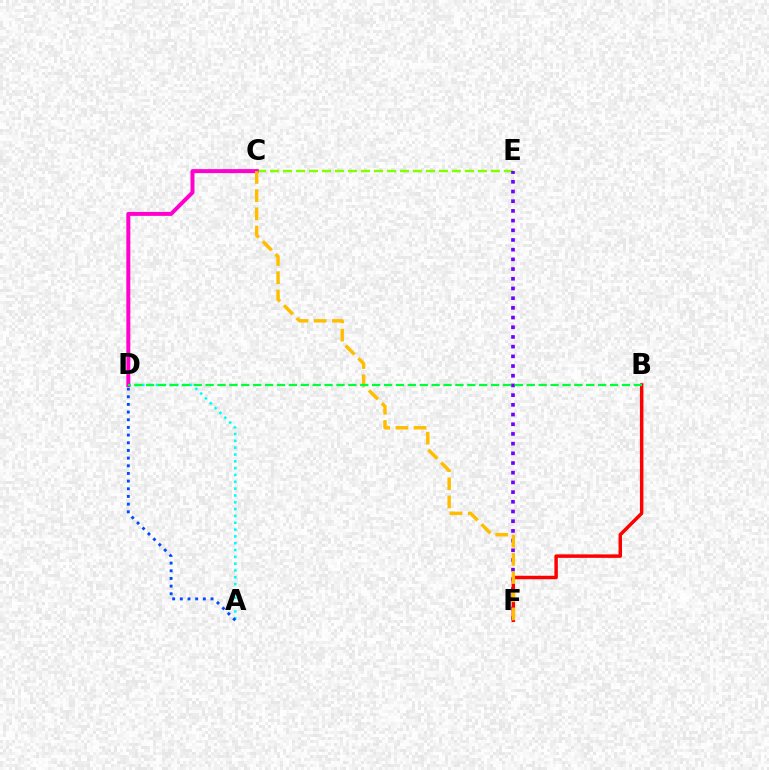{('C', 'E'): [{'color': '#84ff00', 'line_style': 'dashed', 'thickness': 1.77}], ('E', 'F'): [{'color': '#7200ff', 'line_style': 'dotted', 'thickness': 2.63}], ('A', 'D'): [{'color': '#00fff6', 'line_style': 'dotted', 'thickness': 1.85}, {'color': '#004bff', 'line_style': 'dotted', 'thickness': 2.08}], ('B', 'F'): [{'color': '#ff0000', 'line_style': 'solid', 'thickness': 2.5}], ('C', 'D'): [{'color': '#ff00cf', 'line_style': 'solid', 'thickness': 2.86}], ('C', 'F'): [{'color': '#ffbd00', 'line_style': 'dashed', 'thickness': 2.47}], ('B', 'D'): [{'color': '#00ff39', 'line_style': 'dashed', 'thickness': 1.62}]}